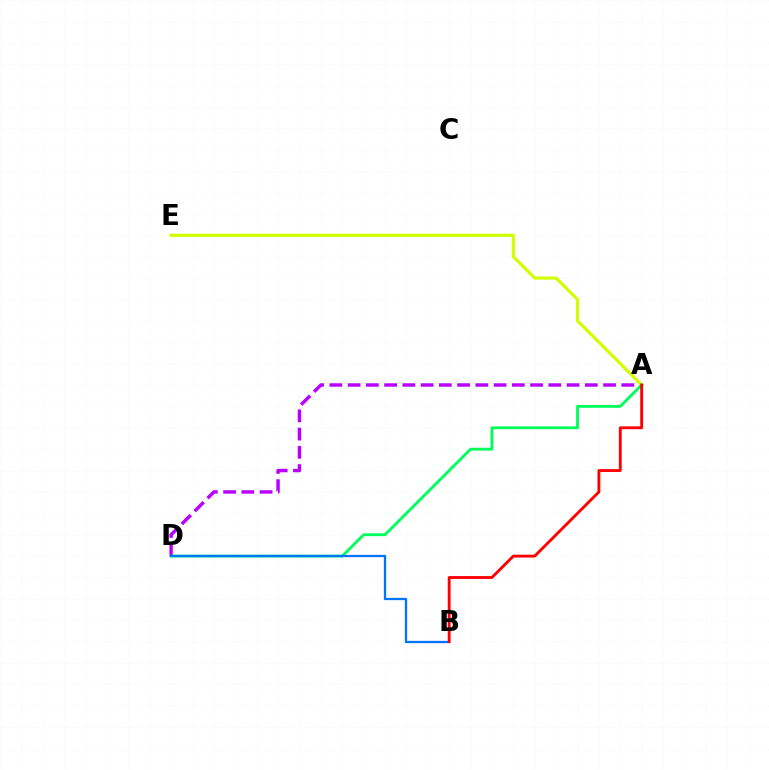{('A', 'D'): [{'color': '#b900ff', 'line_style': 'dashed', 'thickness': 2.48}, {'color': '#00ff5c', 'line_style': 'solid', 'thickness': 2.04}], ('A', 'E'): [{'color': '#d1ff00', 'line_style': 'solid', 'thickness': 2.29}], ('B', 'D'): [{'color': '#0074ff', 'line_style': 'solid', 'thickness': 1.64}], ('A', 'B'): [{'color': '#ff0000', 'line_style': 'solid', 'thickness': 2.05}]}